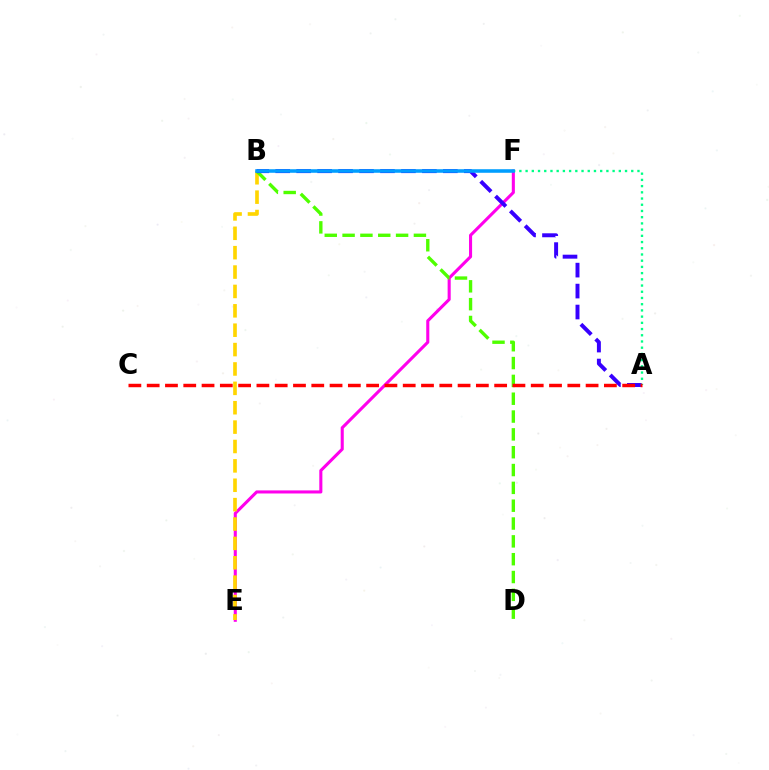{('E', 'F'): [{'color': '#ff00ed', 'line_style': 'solid', 'thickness': 2.22}], ('B', 'E'): [{'color': '#ffd500', 'line_style': 'dashed', 'thickness': 2.63}], ('B', 'D'): [{'color': '#4fff00', 'line_style': 'dashed', 'thickness': 2.42}], ('A', 'B'): [{'color': '#3700ff', 'line_style': 'dashed', 'thickness': 2.85}], ('A', 'F'): [{'color': '#00ff86', 'line_style': 'dotted', 'thickness': 1.69}], ('B', 'F'): [{'color': '#009eff', 'line_style': 'solid', 'thickness': 2.56}], ('A', 'C'): [{'color': '#ff0000', 'line_style': 'dashed', 'thickness': 2.48}]}